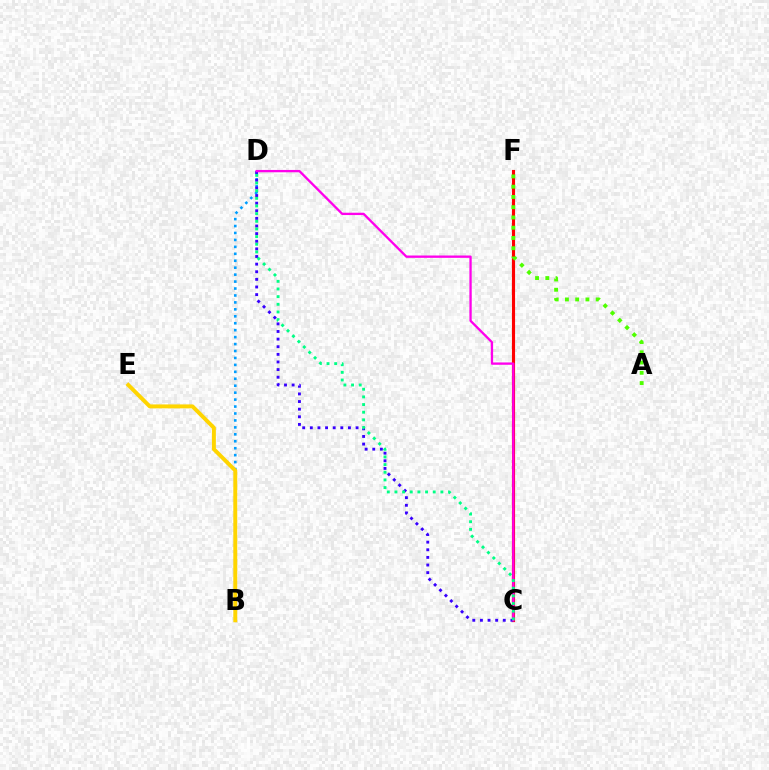{('B', 'D'): [{'color': '#009eff', 'line_style': 'dotted', 'thickness': 1.89}], ('C', 'F'): [{'color': '#ff0000', 'line_style': 'solid', 'thickness': 2.26}], ('C', 'D'): [{'color': '#3700ff', 'line_style': 'dotted', 'thickness': 2.07}, {'color': '#ff00ed', 'line_style': 'solid', 'thickness': 1.68}, {'color': '#00ff86', 'line_style': 'dotted', 'thickness': 2.08}], ('A', 'F'): [{'color': '#4fff00', 'line_style': 'dotted', 'thickness': 2.79}], ('B', 'E'): [{'color': '#ffd500', 'line_style': 'solid', 'thickness': 2.84}]}